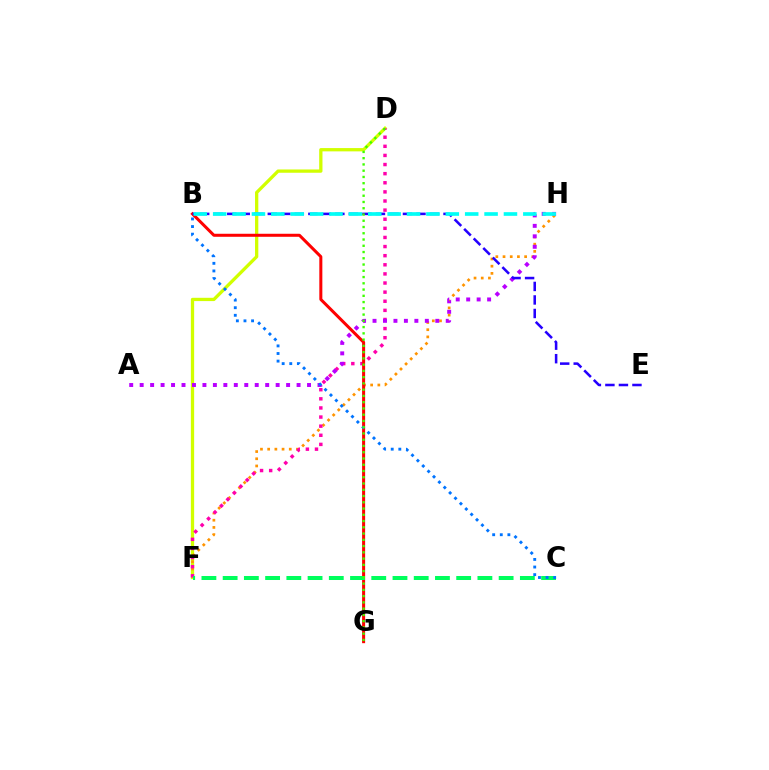{('D', 'F'): [{'color': '#d1ff00', 'line_style': 'solid', 'thickness': 2.37}, {'color': '#ff00ac', 'line_style': 'dotted', 'thickness': 2.48}], ('F', 'H'): [{'color': '#ff9400', 'line_style': 'dotted', 'thickness': 1.96}], ('B', 'G'): [{'color': '#ff0000', 'line_style': 'solid', 'thickness': 2.18}], ('A', 'H'): [{'color': '#b900ff', 'line_style': 'dotted', 'thickness': 2.84}], ('C', 'F'): [{'color': '#00ff5c', 'line_style': 'dashed', 'thickness': 2.88}], ('B', 'E'): [{'color': '#2500ff', 'line_style': 'dashed', 'thickness': 1.84}], ('B', 'C'): [{'color': '#0074ff', 'line_style': 'dotted', 'thickness': 2.07}], ('B', 'H'): [{'color': '#00fff6', 'line_style': 'dashed', 'thickness': 2.63}], ('D', 'G'): [{'color': '#3dff00', 'line_style': 'dotted', 'thickness': 1.7}]}